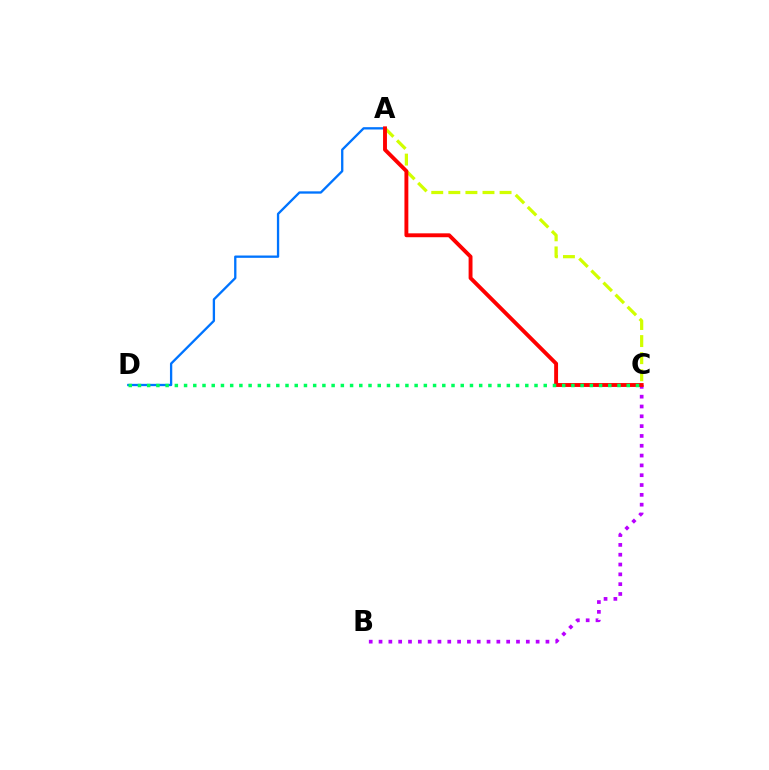{('A', 'D'): [{'color': '#0074ff', 'line_style': 'solid', 'thickness': 1.67}], ('A', 'C'): [{'color': '#d1ff00', 'line_style': 'dashed', 'thickness': 2.32}, {'color': '#ff0000', 'line_style': 'solid', 'thickness': 2.8}], ('B', 'C'): [{'color': '#b900ff', 'line_style': 'dotted', 'thickness': 2.67}], ('C', 'D'): [{'color': '#00ff5c', 'line_style': 'dotted', 'thickness': 2.51}]}